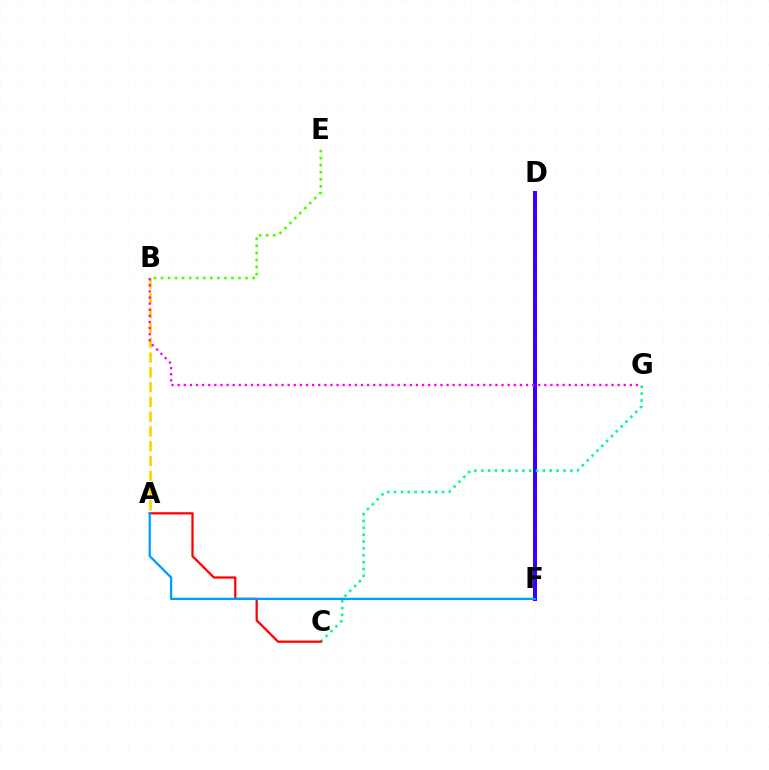{('B', 'E'): [{'color': '#4fff00', 'line_style': 'dotted', 'thickness': 1.92}], ('A', 'B'): [{'color': '#ffd500', 'line_style': 'dashed', 'thickness': 2.01}], ('D', 'F'): [{'color': '#3700ff', 'line_style': 'solid', 'thickness': 2.89}], ('C', 'G'): [{'color': '#00ff86', 'line_style': 'dotted', 'thickness': 1.86}], ('B', 'G'): [{'color': '#ff00ed', 'line_style': 'dotted', 'thickness': 1.66}], ('A', 'C'): [{'color': '#ff0000', 'line_style': 'solid', 'thickness': 1.61}], ('A', 'F'): [{'color': '#009eff', 'line_style': 'solid', 'thickness': 1.64}]}